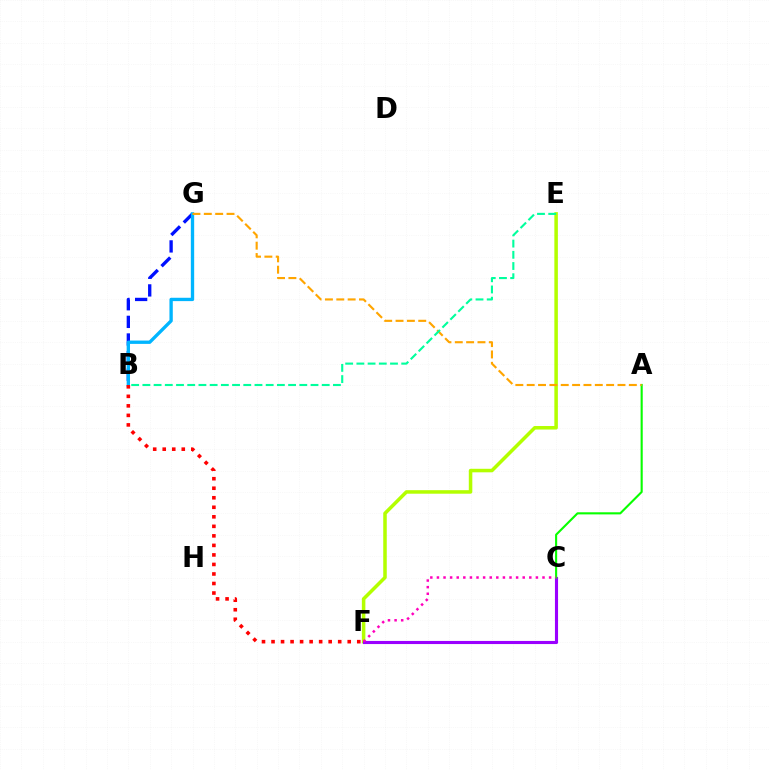{('E', 'F'): [{'color': '#b3ff00', 'line_style': 'solid', 'thickness': 2.54}], ('C', 'F'): [{'color': '#9b00ff', 'line_style': 'solid', 'thickness': 2.24}, {'color': '#ff00bd', 'line_style': 'dotted', 'thickness': 1.79}], ('B', 'G'): [{'color': '#0010ff', 'line_style': 'dashed', 'thickness': 2.39}, {'color': '#00b5ff', 'line_style': 'solid', 'thickness': 2.4}], ('A', 'C'): [{'color': '#08ff00', 'line_style': 'solid', 'thickness': 1.52}], ('A', 'G'): [{'color': '#ffa500', 'line_style': 'dashed', 'thickness': 1.54}], ('B', 'E'): [{'color': '#00ff9d', 'line_style': 'dashed', 'thickness': 1.52}], ('B', 'F'): [{'color': '#ff0000', 'line_style': 'dotted', 'thickness': 2.59}]}